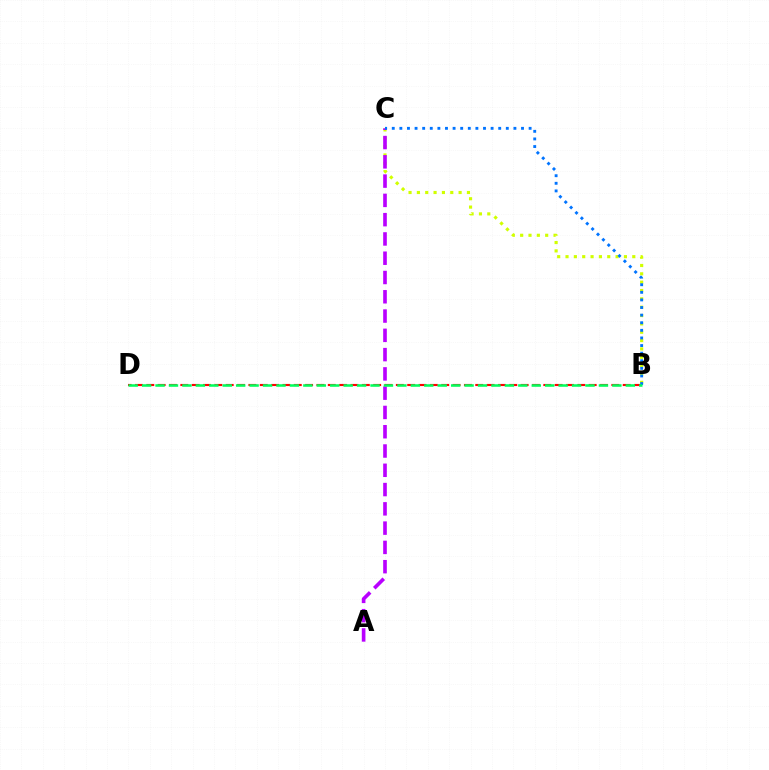{('B', 'C'): [{'color': '#d1ff00', 'line_style': 'dotted', 'thickness': 2.27}, {'color': '#0074ff', 'line_style': 'dotted', 'thickness': 2.07}], ('B', 'D'): [{'color': '#ff0000', 'line_style': 'dashed', 'thickness': 1.54}, {'color': '#00ff5c', 'line_style': 'dashed', 'thickness': 1.83}], ('A', 'C'): [{'color': '#b900ff', 'line_style': 'dashed', 'thickness': 2.62}]}